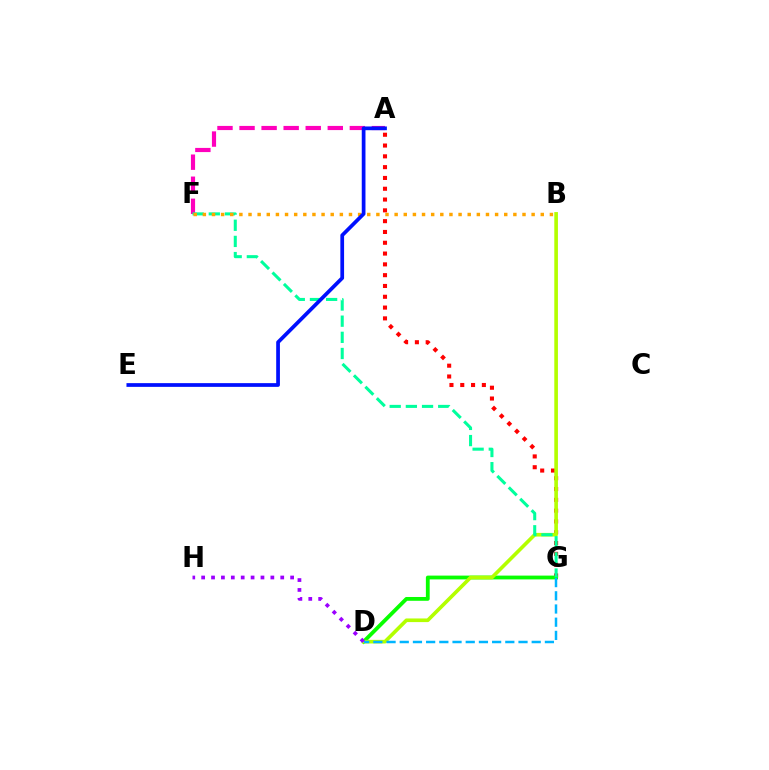{('A', 'F'): [{'color': '#ff00bd', 'line_style': 'dashed', 'thickness': 3.0}], ('A', 'G'): [{'color': '#ff0000', 'line_style': 'dotted', 'thickness': 2.93}], ('D', 'G'): [{'color': '#08ff00', 'line_style': 'solid', 'thickness': 2.74}, {'color': '#00b5ff', 'line_style': 'dashed', 'thickness': 1.79}], ('B', 'D'): [{'color': '#b3ff00', 'line_style': 'solid', 'thickness': 2.62}], ('F', 'G'): [{'color': '#00ff9d', 'line_style': 'dashed', 'thickness': 2.2}], ('B', 'F'): [{'color': '#ffa500', 'line_style': 'dotted', 'thickness': 2.48}], ('D', 'H'): [{'color': '#9b00ff', 'line_style': 'dotted', 'thickness': 2.69}], ('A', 'E'): [{'color': '#0010ff', 'line_style': 'solid', 'thickness': 2.68}]}